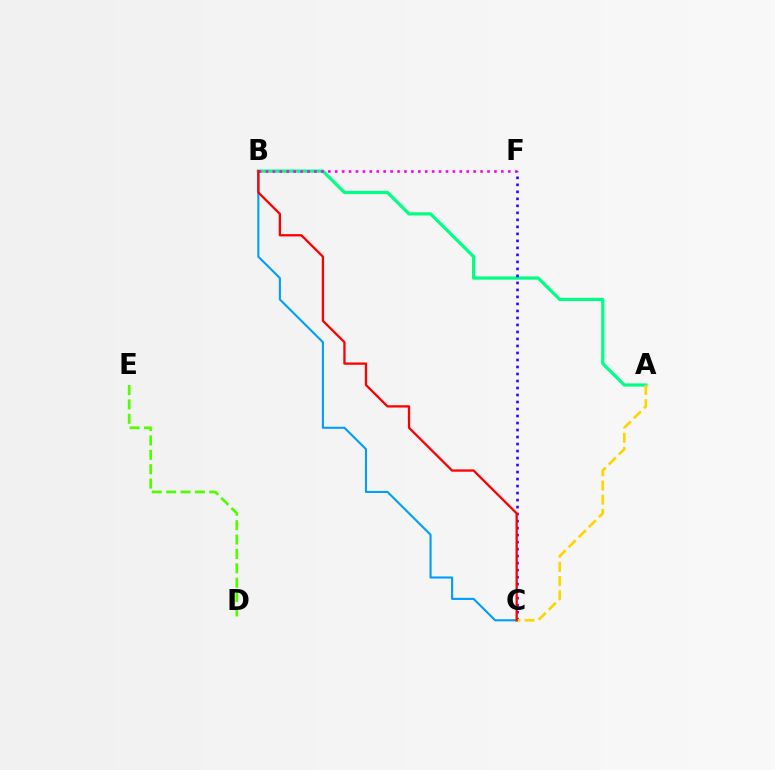{('B', 'C'): [{'color': '#009eff', 'line_style': 'solid', 'thickness': 1.52}, {'color': '#ff0000', 'line_style': 'solid', 'thickness': 1.65}], ('A', 'B'): [{'color': '#00ff86', 'line_style': 'solid', 'thickness': 2.33}], ('B', 'F'): [{'color': '#ff00ed', 'line_style': 'dotted', 'thickness': 1.88}], ('D', 'E'): [{'color': '#4fff00', 'line_style': 'dashed', 'thickness': 1.95}], ('C', 'F'): [{'color': '#3700ff', 'line_style': 'dotted', 'thickness': 1.9}], ('A', 'C'): [{'color': '#ffd500', 'line_style': 'dashed', 'thickness': 1.93}]}